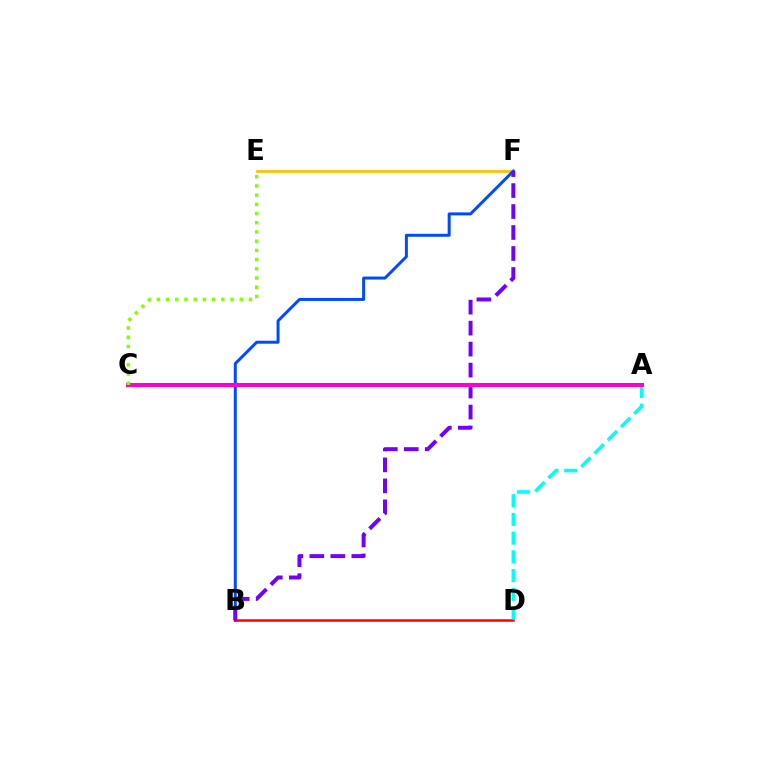{('E', 'F'): [{'color': '#ffbd00', 'line_style': 'solid', 'thickness': 1.94}], ('A', 'C'): [{'color': '#00ff39', 'line_style': 'dotted', 'thickness': 2.63}, {'color': '#ff00cf', 'line_style': 'solid', 'thickness': 2.92}], ('B', 'F'): [{'color': '#004bff', 'line_style': 'solid', 'thickness': 2.15}, {'color': '#7200ff', 'line_style': 'dashed', 'thickness': 2.85}], ('B', 'D'): [{'color': '#ff0000', 'line_style': 'solid', 'thickness': 1.8}], ('A', 'D'): [{'color': '#00fff6', 'line_style': 'dashed', 'thickness': 2.54}], ('C', 'E'): [{'color': '#84ff00', 'line_style': 'dotted', 'thickness': 2.5}]}